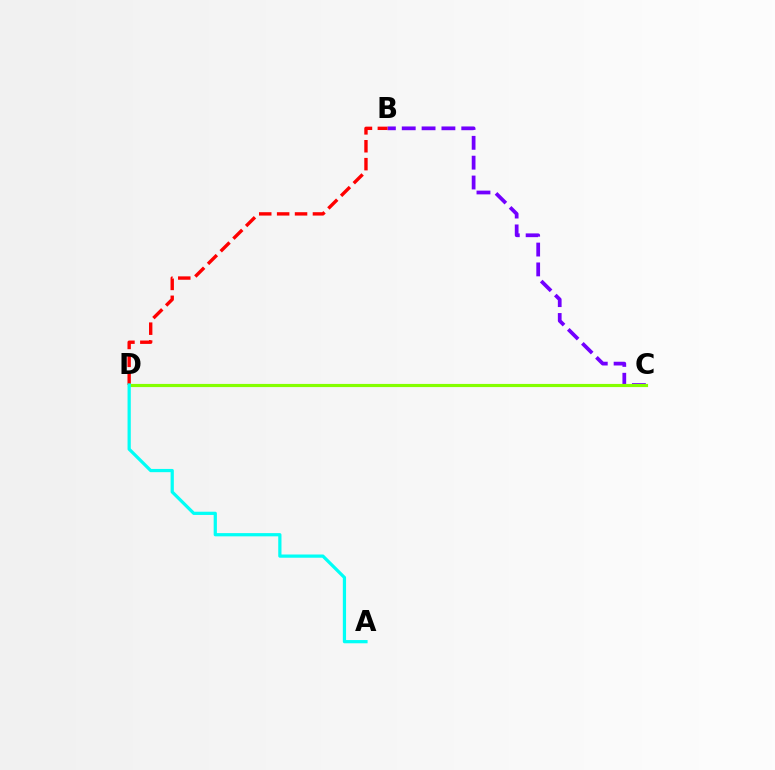{('B', 'C'): [{'color': '#7200ff', 'line_style': 'dashed', 'thickness': 2.7}], ('B', 'D'): [{'color': '#ff0000', 'line_style': 'dashed', 'thickness': 2.43}], ('C', 'D'): [{'color': '#84ff00', 'line_style': 'solid', 'thickness': 2.27}], ('A', 'D'): [{'color': '#00fff6', 'line_style': 'solid', 'thickness': 2.32}]}